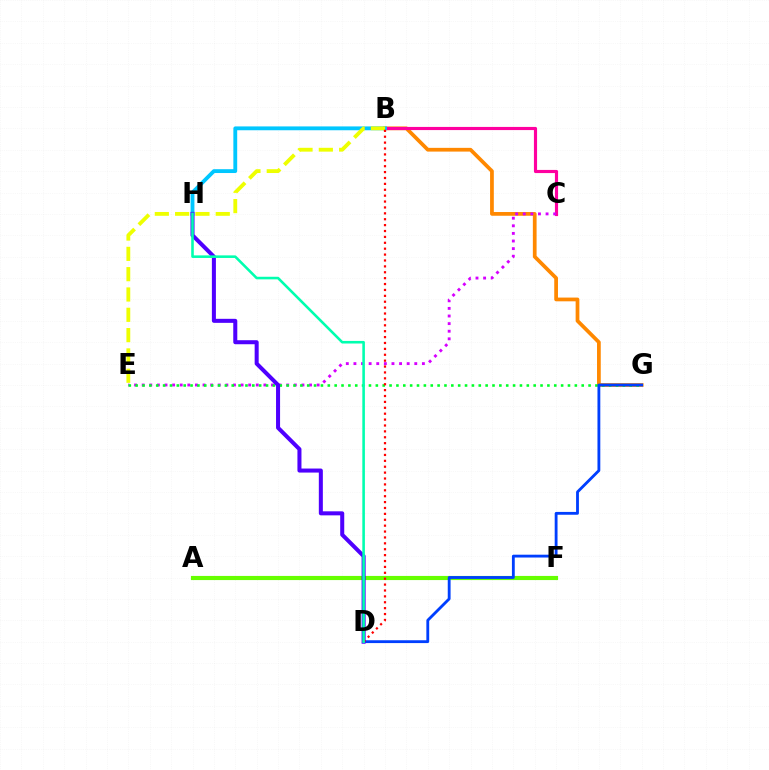{('A', 'F'): [{'color': '#66ff00', 'line_style': 'solid', 'thickness': 2.98}], ('B', 'G'): [{'color': '#ff8800', 'line_style': 'solid', 'thickness': 2.69}], ('B', 'C'): [{'color': '#ff00a0', 'line_style': 'solid', 'thickness': 2.27}], ('B', 'H'): [{'color': '#00c7ff', 'line_style': 'solid', 'thickness': 2.76}], ('C', 'E'): [{'color': '#d600ff', 'line_style': 'dotted', 'thickness': 2.07}], ('E', 'G'): [{'color': '#00ff27', 'line_style': 'dotted', 'thickness': 1.86}], ('D', 'G'): [{'color': '#003fff', 'line_style': 'solid', 'thickness': 2.04}], ('B', 'E'): [{'color': '#eeff00', 'line_style': 'dashed', 'thickness': 2.76}], ('D', 'H'): [{'color': '#4f00ff', 'line_style': 'solid', 'thickness': 2.9}, {'color': '#00ffaf', 'line_style': 'solid', 'thickness': 1.86}], ('B', 'D'): [{'color': '#ff0000', 'line_style': 'dotted', 'thickness': 1.6}]}